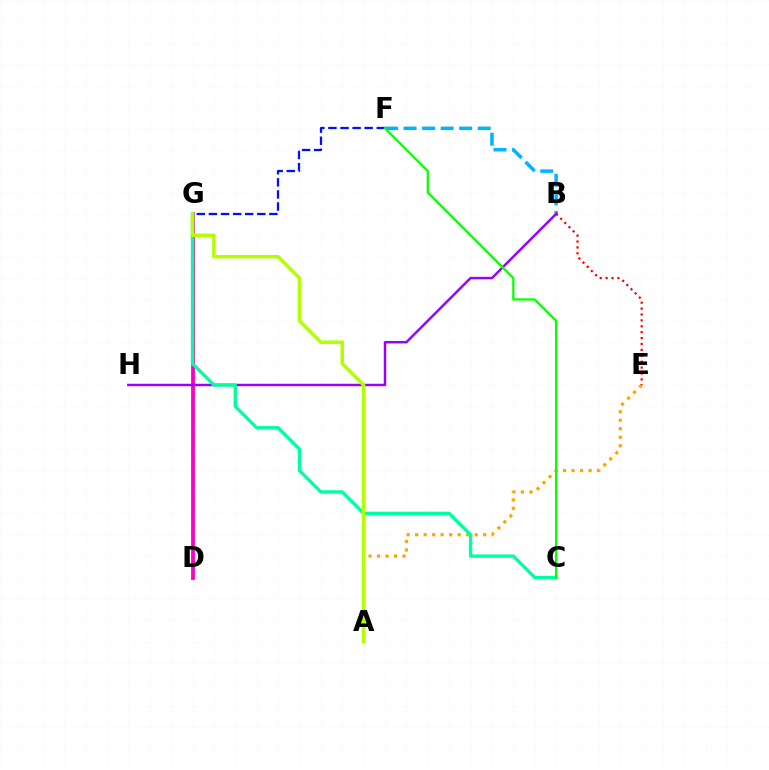{('F', 'G'): [{'color': '#0010ff', 'line_style': 'dashed', 'thickness': 1.64}], ('A', 'E'): [{'color': '#ffa500', 'line_style': 'dotted', 'thickness': 2.31}], ('B', 'F'): [{'color': '#00b5ff', 'line_style': 'dashed', 'thickness': 2.52}], ('D', 'G'): [{'color': '#ff00bd', 'line_style': 'solid', 'thickness': 2.72}], ('B', 'H'): [{'color': '#9b00ff', 'line_style': 'solid', 'thickness': 1.77}], ('B', 'E'): [{'color': '#ff0000', 'line_style': 'dotted', 'thickness': 1.6}], ('C', 'G'): [{'color': '#00ff9d', 'line_style': 'solid', 'thickness': 2.42}], ('A', 'G'): [{'color': '#b3ff00', 'line_style': 'solid', 'thickness': 2.54}], ('C', 'F'): [{'color': '#08ff00', 'line_style': 'solid', 'thickness': 1.61}]}